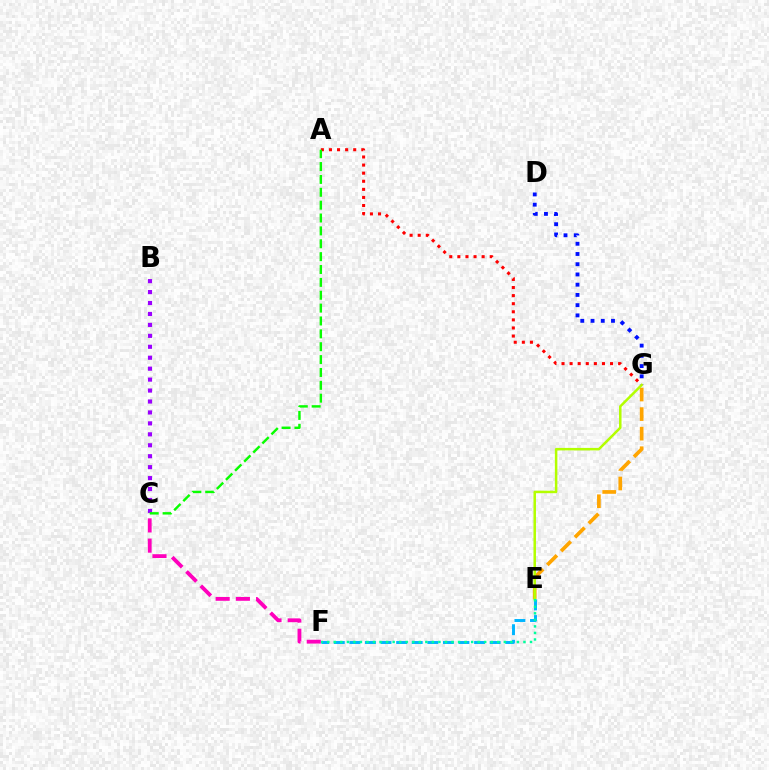{('E', 'G'): [{'color': '#ffa500', 'line_style': 'dashed', 'thickness': 2.66}, {'color': '#b3ff00', 'line_style': 'solid', 'thickness': 1.8}], ('E', 'F'): [{'color': '#00b5ff', 'line_style': 'dashed', 'thickness': 2.12}, {'color': '#00ff9d', 'line_style': 'dotted', 'thickness': 1.78}], ('D', 'G'): [{'color': '#0010ff', 'line_style': 'dotted', 'thickness': 2.78}], ('C', 'F'): [{'color': '#ff00bd', 'line_style': 'dashed', 'thickness': 2.75}], ('B', 'C'): [{'color': '#9b00ff', 'line_style': 'dotted', 'thickness': 2.97}], ('A', 'G'): [{'color': '#ff0000', 'line_style': 'dotted', 'thickness': 2.2}], ('A', 'C'): [{'color': '#08ff00', 'line_style': 'dashed', 'thickness': 1.75}]}